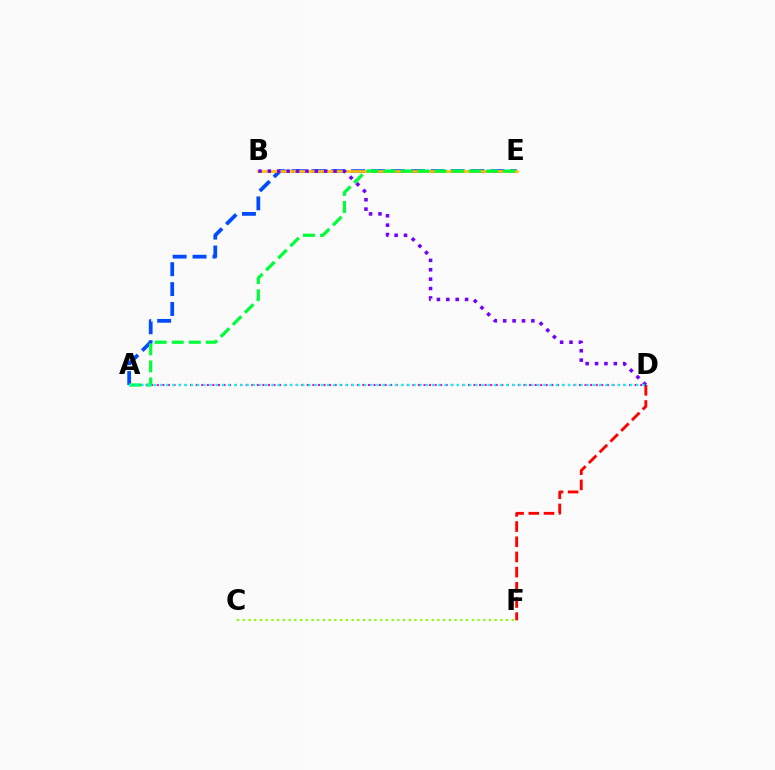{('C', 'F'): [{'color': '#84ff00', 'line_style': 'dotted', 'thickness': 1.56}], ('A', 'D'): [{'color': '#ff00cf', 'line_style': 'dotted', 'thickness': 1.51}, {'color': '#00fff6', 'line_style': 'dotted', 'thickness': 1.68}], ('A', 'E'): [{'color': '#004bff', 'line_style': 'dashed', 'thickness': 2.7}, {'color': '#00ff39', 'line_style': 'dashed', 'thickness': 2.32}], ('B', 'E'): [{'color': '#ffbd00', 'line_style': 'solid', 'thickness': 1.91}], ('D', 'F'): [{'color': '#ff0000', 'line_style': 'dashed', 'thickness': 2.06}], ('B', 'D'): [{'color': '#7200ff', 'line_style': 'dotted', 'thickness': 2.55}]}